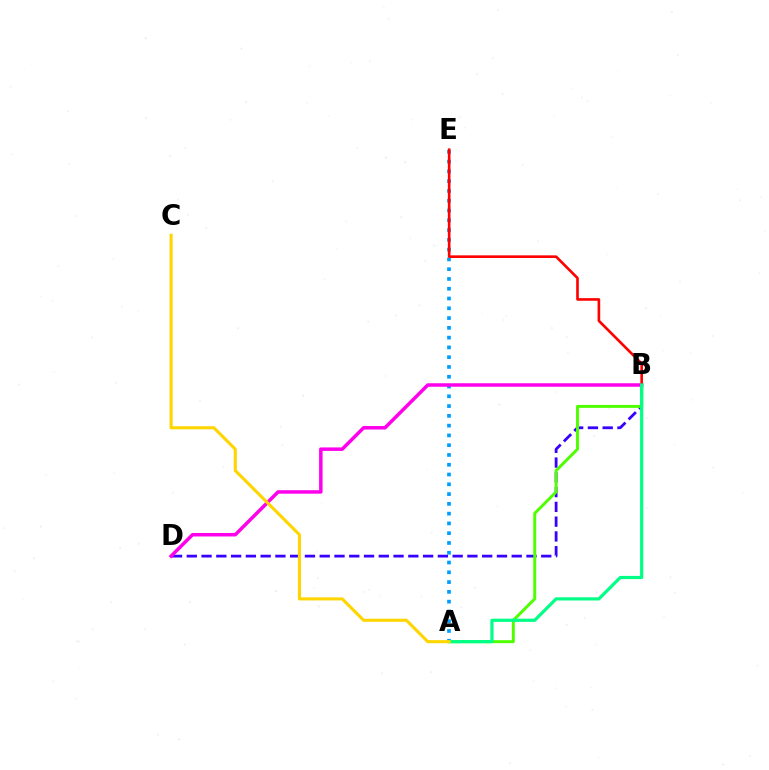{('A', 'E'): [{'color': '#009eff', 'line_style': 'dotted', 'thickness': 2.66}], ('B', 'D'): [{'color': '#3700ff', 'line_style': 'dashed', 'thickness': 2.01}, {'color': '#ff00ed', 'line_style': 'solid', 'thickness': 2.51}], ('A', 'B'): [{'color': '#4fff00', 'line_style': 'solid', 'thickness': 2.12}, {'color': '#00ff86', 'line_style': 'solid', 'thickness': 2.29}], ('B', 'E'): [{'color': '#ff0000', 'line_style': 'solid', 'thickness': 1.9}], ('A', 'C'): [{'color': '#ffd500', 'line_style': 'solid', 'thickness': 2.22}]}